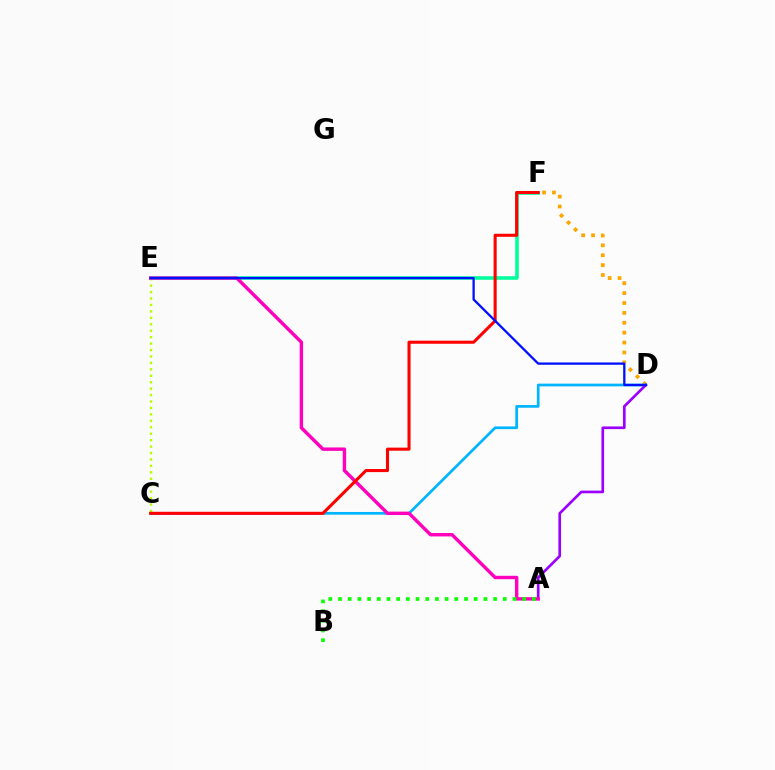{('D', 'F'): [{'color': '#ffa500', 'line_style': 'dotted', 'thickness': 2.69}], ('C', 'D'): [{'color': '#00b5ff', 'line_style': 'solid', 'thickness': 1.95}], ('A', 'D'): [{'color': '#9b00ff', 'line_style': 'solid', 'thickness': 1.92}], ('C', 'E'): [{'color': '#b3ff00', 'line_style': 'dotted', 'thickness': 1.75}], ('E', 'F'): [{'color': '#00ff9d', 'line_style': 'solid', 'thickness': 2.57}], ('A', 'E'): [{'color': '#ff00bd', 'line_style': 'solid', 'thickness': 2.45}], ('C', 'F'): [{'color': '#ff0000', 'line_style': 'solid', 'thickness': 2.21}], ('D', 'E'): [{'color': '#0010ff', 'line_style': 'solid', 'thickness': 1.65}], ('A', 'B'): [{'color': '#08ff00', 'line_style': 'dotted', 'thickness': 2.63}]}